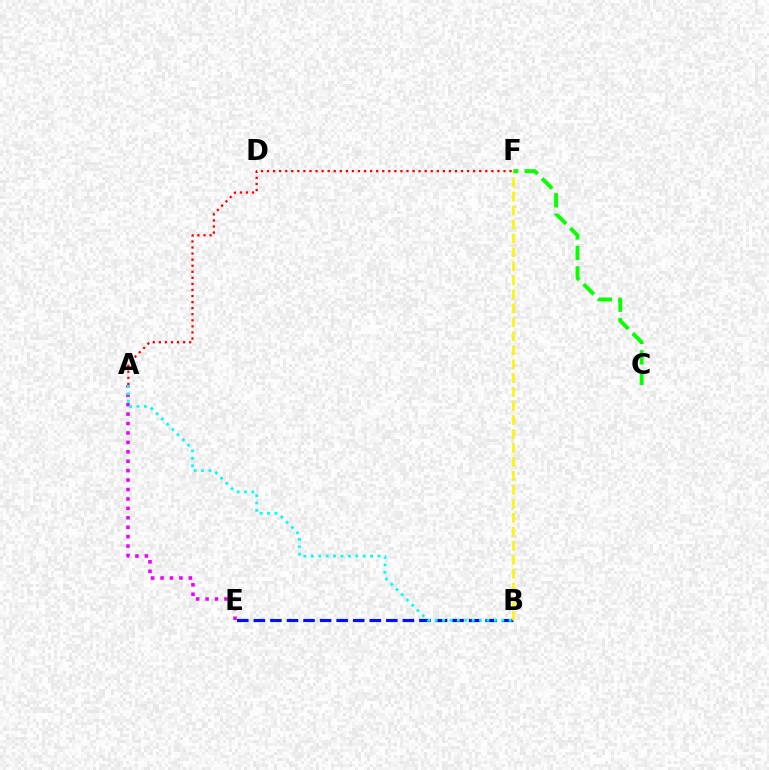{('A', 'E'): [{'color': '#ee00ff', 'line_style': 'dotted', 'thickness': 2.56}], ('B', 'E'): [{'color': '#0010ff', 'line_style': 'dashed', 'thickness': 2.25}], ('A', 'B'): [{'color': '#00fff6', 'line_style': 'dotted', 'thickness': 2.01}], ('B', 'F'): [{'color': '#fcf500', 'line_style': 'dashed', 'thickness': 1.9}], ('C', 'F'): [{'color': '#08ff00', 'line_style': 'dashed', 'thickness': 2.79}], ('A', 'F'): [{'color': '#ff0000', 'line_style': 'dotted', 'thickness': 1.65}]}